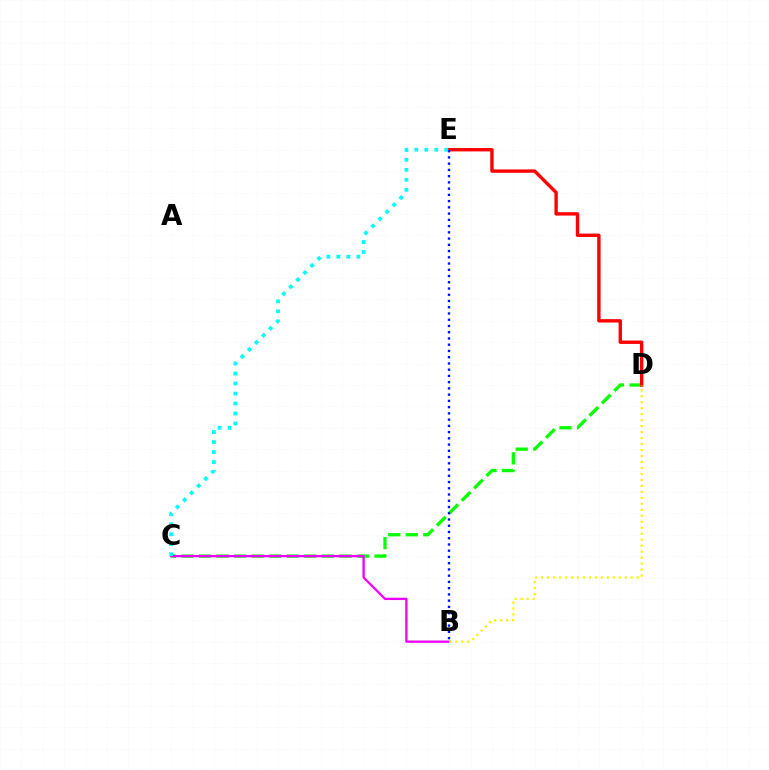{('C', 'D'): [{'color': '#08ff00', 'line_style': 'dashed', 'thickness': 2.38}], ('B', 'C'): [{'color': '#ee00ff', 'line_style': 'solid', 'thickness': 1.67}], ('D', 'E'): [{'color': '#ff0000', 'line_style': 'solid', 'thickness': 2.44}], ('B', 'D'): [{'color': '#fcf500', 'line_style': 'dotted', 'thickness': 1.62}], ('B', 'E'): [{'color': '#0010ff', 'line_style': 'dotted', 'thickness': 1.7}], ('C', 'E'): [{'color': '#00fff6', 'line_style': 'dotted', 'thickness': 2.71}]}